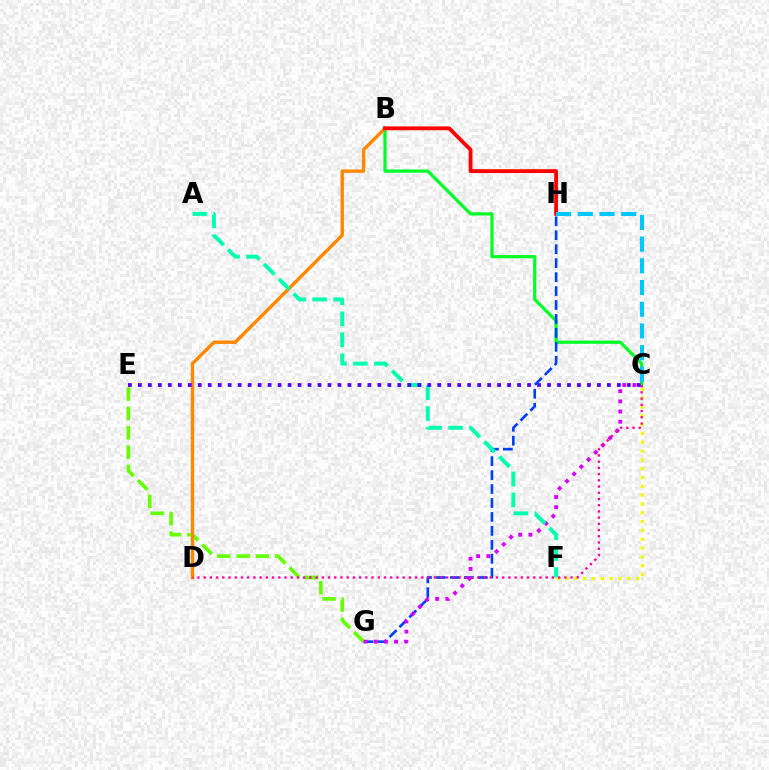{('B', 'C'): [{'color': '#00ff27', 'line_style': 'solid', 'thickness': 2.32}], ('G', 'H'): [{'color': '#003fff', 'line_style': 'dashed', 'thickness': 1.89}], ('E', 'G'): [{'color': '#66ff00', 'line_style': 'dashed', 'thickness': 2.63}], ('C', 'G'): [{'color': '#d600ff', 'line_style': 'dotted', 'thickness': 2.77}], ('B', 'D'): [{'color': '#ff8800', 'line_style': 'solid', 'thickness': 2.44}], ('B', 'H'): [{'color': '#ff0000', 'line_style': 'solid', 'thickness': 2.76}], ('C', 'H'): [{'color': '#00c7ff', 'line_style': 'dashed', 'thickness': 2.95}], ('A', 'F'): [{'color': '#00ffaf', 'line_style': 'dashed', 'thickness': 2.85}], ('C', 'F'): [{'color': '#eeff00', 'line_style': 'dotted', 'thickness': 2.4}], ('C', 'E'): [{'color': '#4f00ff', 'line_style': 'dotted', 'thickness': 2.71}], ('C', 'D'): [{'color': '#ff00a0', 'line_style': 'dotted', 'thickness': 1.69}]}